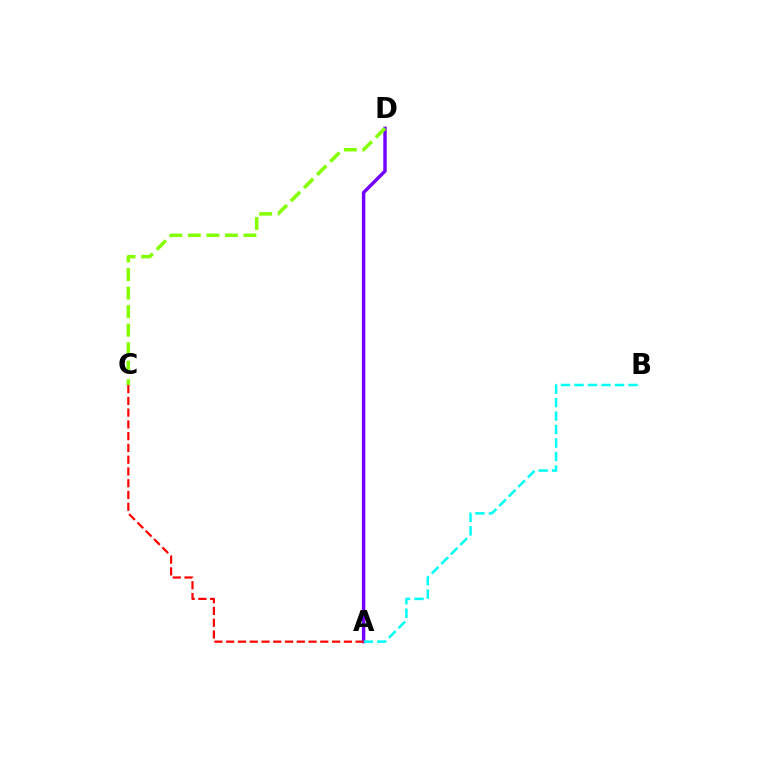{('A', 'D'): [{'color': '#7200ff', 'line_style': 'solid', 'thickness': 2.46}], ('A', 'B'): [{'color': '#00fff6', 'line_style': 'dashed', 'thickness': 1.83}], ('A', 'C'): [{'color': '#ff0000', 'line_style': 'dashed', 'thickness': 1.6}], ('C', 'D'): [{'color': '#84ff00', 'line_style': 'dashed', 'thickness': 2.52}]}